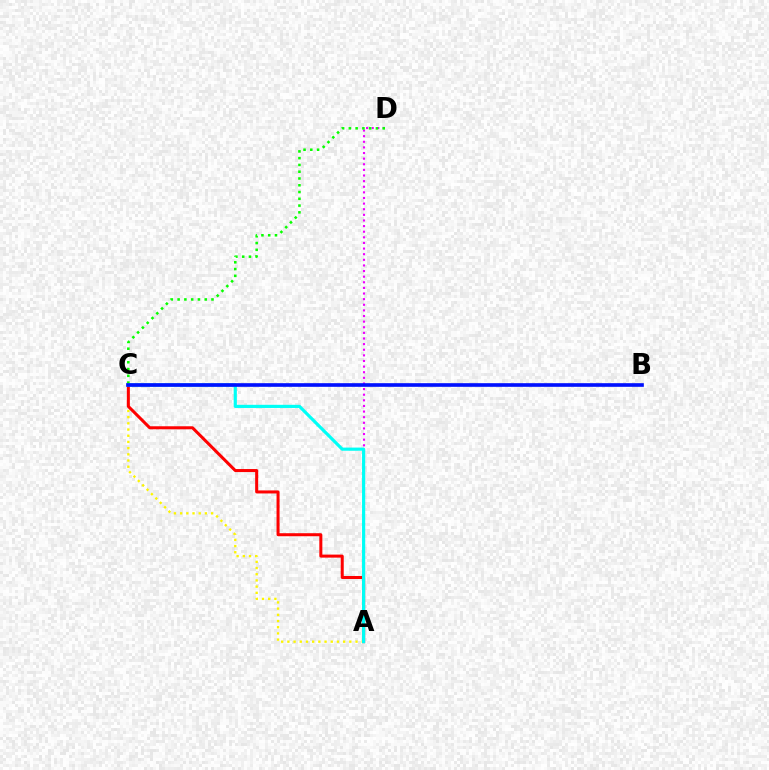{('A', 'C'): [{'color': '#fcf500', 'line_style': 'dotted', 'thickness': 1.68}, {'color': '#ff0000', 'line_style': 'solid', 'thickness': 2.18}, {'color': '#00fff6', 'line_style': 'solid', 'thickness': 2.28}], ('A', 'D'): [{'color': '#ee00ff', 'line_style': 'dotted', 'thickness': 1.53}], ('C', 'D'): [{'color': '#08ff00', 'line_style': 'dotted', 'thickness': 1.84}], ('B', 'C'): [{'color': '#0010ff', 'line_style': 'solid', 'thickness': 2.62}]}